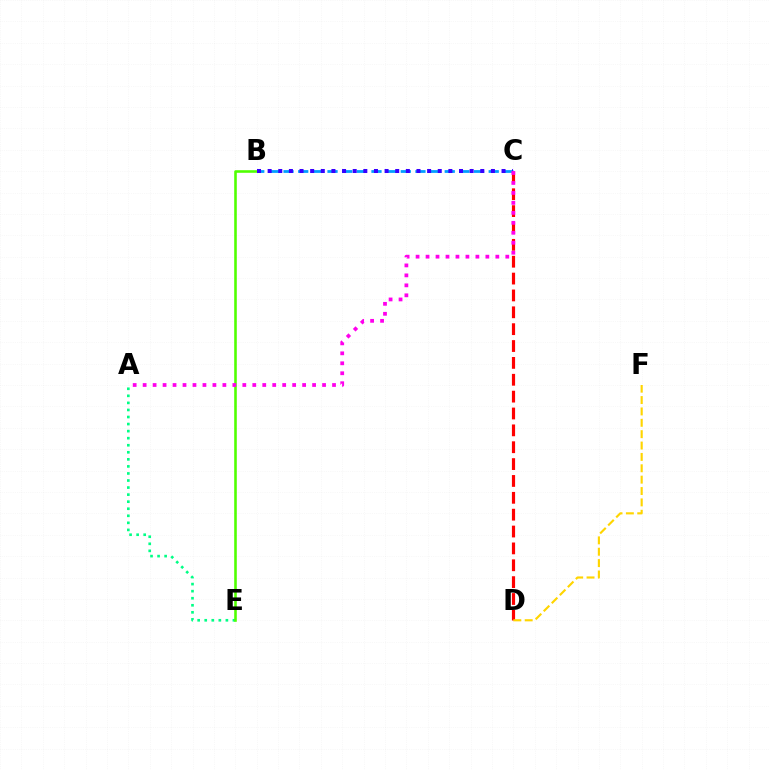{('B', 'C'): [{'color': '#009eff', 'line_style': 'dashed', 'thickness': 1.99}, {'color': '#3700ff', 'line_style': 'dotted', 'thickness': 2.89}], ('A', 'E'): [{'color': '#00ff86', 'line_style': 'dotted', 'thickness': 1.92}], ('C', 'D'): [{'color': '#ff0000', 'line_style': 'dashed', 'thickness': 2.29}], ('B', 'E'): [{'color': '#4fff00', 'line_style': 'solid', 'thickness': 1.86}], ('D', 'F'): [{'color': '#ffd500', 'line_style': 'dashed', 'thickness': 1.54}], ('A', 'C'): [{'color': '#ff00ed', 'line_style': 'dotted', 'thickness': 2.71}]}